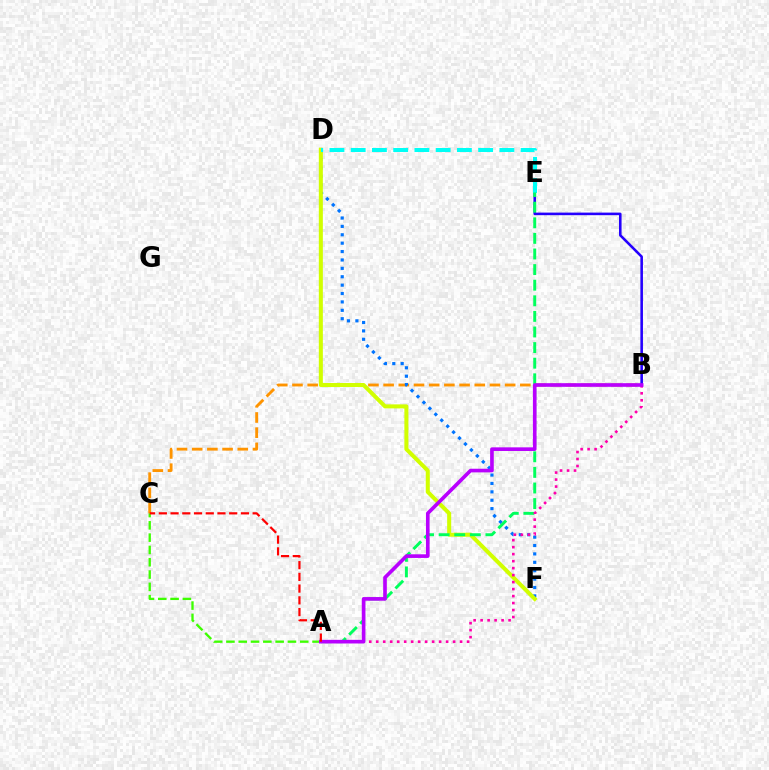{('B', 'E'): [{'color': '#2500ff', 'line_style': 'solid', 'thickness': 1.86}], ('B', 'C'): [{'color': '#ff9400', 'line_style': 'dashed', 'thickness': 2.06}], ('D', 'F'): [{'color': '#0074ff', 'line_style': 'dotted', 'thickness': 2.28}, {'color': '#d1ff00', 'line_style': 'solid', 'thickness': 2.9}], ('A', 'C'): [{'color': '#3dff00', 'line_style': 'dashed', 'thickness': 1.67}, {'color': '#ff0000', 'line_style': 'dashed', 'thickness': 1.59}], ('D', 'E'): [{'color': '#00fff6', 'line_style': 'dashed', 'thickness': 2.89}], ('A', 'E'): [{'color': '#00ff5c', 'line_style': 'dashed', 'thickness': 2.12}], ('A', 'B'): [{'color': '#ff00ac', 'line_style': 'dotted', 'thickness': 1.9}, {'color': '#b900ff', 'line_style': 'solid', 'thickness': 2.62}]}